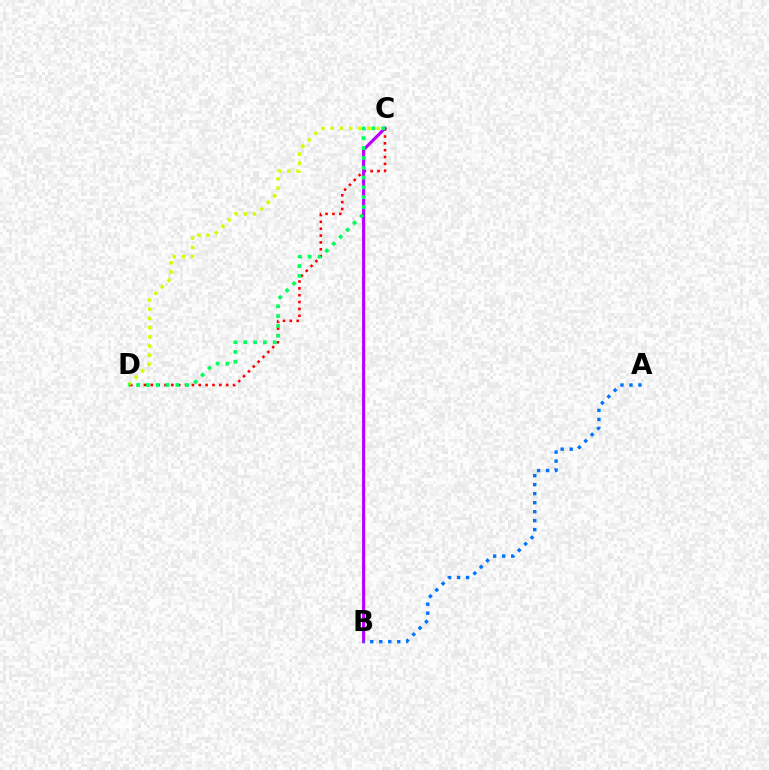{('C', 'D'): [{'color': '#ff0000', 'line_style': 'dotted', 'thickness': 1.86}, {'color': '#d1ff00', 'line_style': 'dotted', 'thickness': 2.5}, {'color': '#00ff5c', 'line_style': 'dotted', 'thickness': 2.67}], ('B', 'C'): [{'color': '#b900ff', 'line_style': 'solid', 'thickness': 2.22}], ('A', 'B'): [{'color': '#0074ff', 'line_style': 'dotted', 'thickness': 2.44}]}